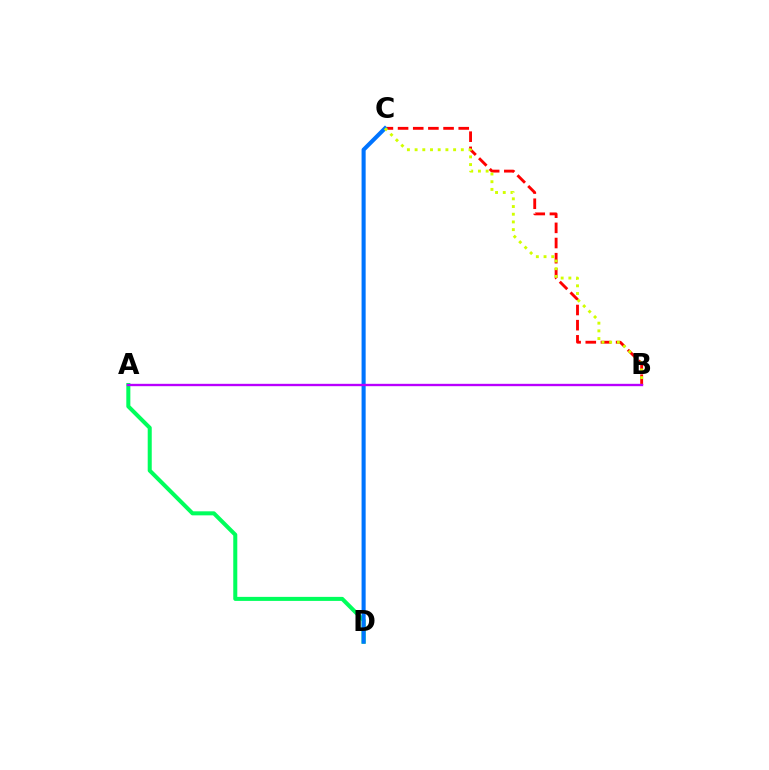{('A', 'D'): [{'color': '#00ff5c', 'line_style': 'solid', 'thickness': 2.9}], ('B', 'C'): [{'color': '#ff0000', 'line_style': 'dashed', 'thickness': 2.06}, {'color': '#d1ff00', 'line_style': 'dotted', 'thickness': 2.09}], ('C', 'D'): [{'color': '#0074ff', 'line_style': 'solid', 'thickness': 2.94}], ('A', 'B'): [{'color': '#b900ff', 'line_style': 'solid', 'thickness': 1.7}]}